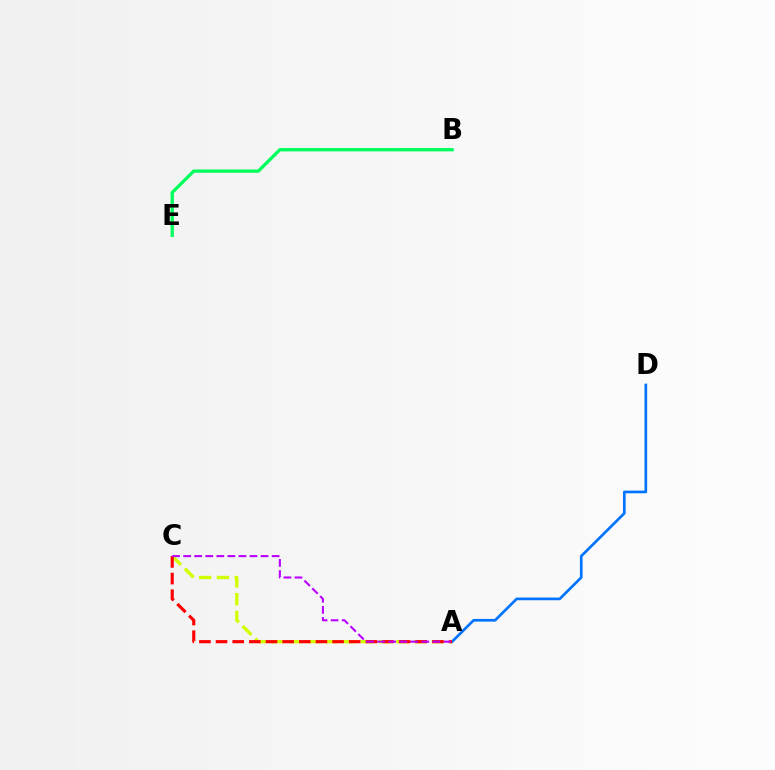{('A', 'D'): [{'color': '#0074ff', 'line_style': 'solid', 'thickness': 1.93}], ('A', 'C'): [{'color': '#d1ff00', 'line_style': 'dashed', 'thickness': 2.41}, {'color': '#ff0000', 'line_style': 'dashed', 'thickness': 2.26}, {'color': '#b900ff', 'line_style': 'dashed', 'thickness': 1.5}], ('B', 'E'): [{'color': '#00ff5c', 'line_style': 'solid', 'thickness': 2.38}]}